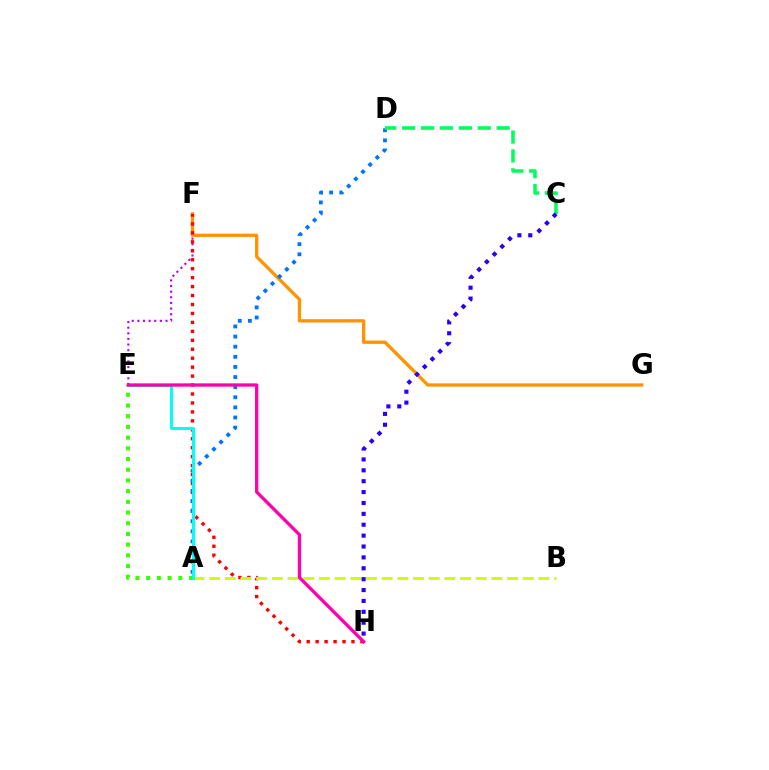{('E', 'F'): [{'color': '#b900ff', 'line_style': 'dotted', 'thickness': 1.53}], ('F', 'G'): [{'color': '#ff9400', 'line_style': 'solid', 'thickness': 2.37}], ('A', 'E'): [{'color': '#3dff00', 'line_style': 'dotted', 'thickness': 2.91}, {'color': '#00fff6', 'line_style': 'solid', 'thickness': 2.16}], ('F', 'H'): [{'color': '#ff0000', 'line_style': 'dotted', 'thickness': 2.43}], ('A', 'D'): [{'color': '#0074ff', 'line_style': 'dotted', 'thickness': 2.75}], ('C', 'D'): [{'color': '#00ff5c', 'line_style': 'dashed', 'thickness': 2.57}], ('A', 'B'): [{'color': '#d1ff00', 'line_style': 'dashed', 'thickness': 2.13}], ('C', 'H'): [{'color': '#2500ff', 'line_style': 'dotted', 'thickness': 2.96}], ('E', 'H'): [{'color': '#ff00ac', 'line_style': 'solid', 'thickness': 2.37}]}